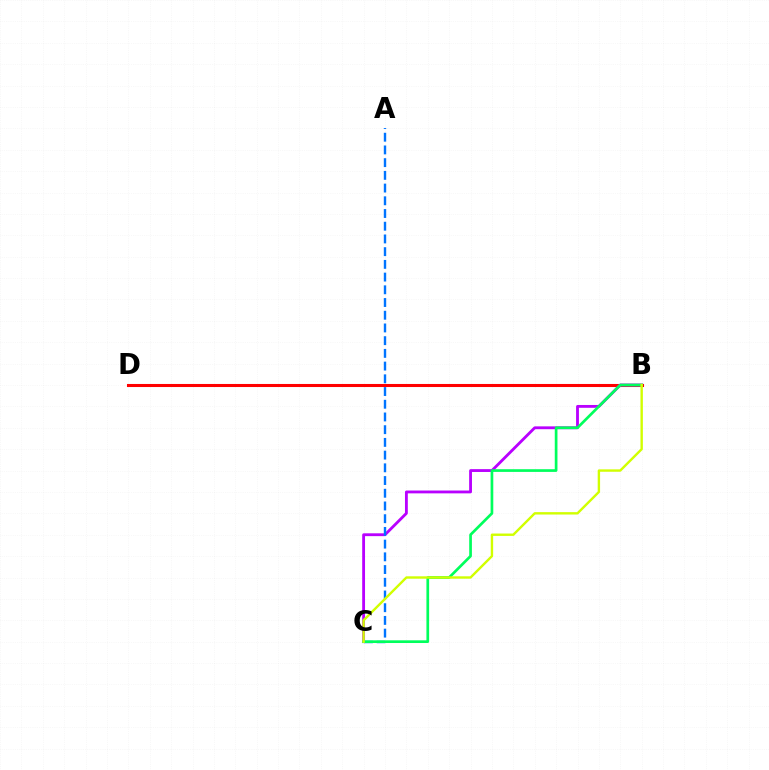{('B', 'D'): [{'color': '#ff0000', 'line_style': 'solid', 'thickness': 2.2}], ('B', 'C'): [{'color': '#b900ff', 'line_style': 'solid', 'thickness': 2.04}, {'color': '#00ff5c', 'line_style': 'solid', 'thickness': 1.94}, {'color': '#d1ff00', 'line_style': 'solid', 'thickness': 1.73}], ('A', 'C'): [{'color': '#0074ff', 'line_style': 'dashed', 'thickness': 1.73}]}